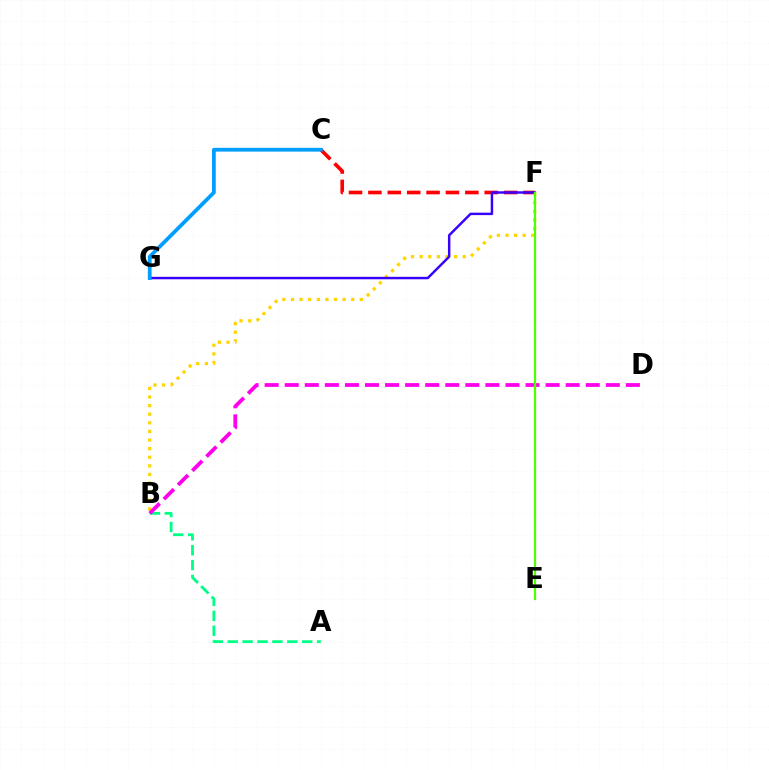{('C', 'F'): [{'color': '#ff0000', 'line_style': 'dashed', 'thickness': 2.63}], ('B', 'F'): [{'color': '#ffd500', 'line_style': 'dotted', 'thickness': 2.34}], ('A', 'B'): [{'color': '#00ff86', 'line_style': 'dashed', 'thickness': 2.02}], ('B', 'D'): [{'color': '#ff00ed', 'line_style': 'dashed', 'thickness': 2.73}], ('F', 'G'): [{'color': '#3700ff', 'line_style': 'solid', 'thickness': 1.77}], ('E', 'F'): [{'color': '#4fff00', 'line_style': 'solid', 'thickness': 1.61}], ('C', 'G'): [{'color': '#009eff', 'line_style': 'solid', 'thickness': 2.71}]}